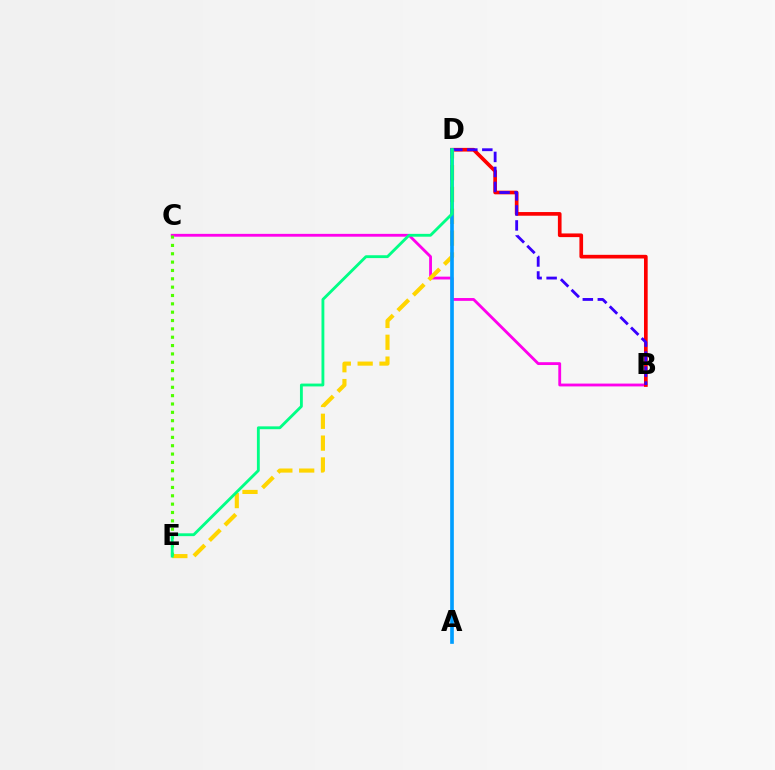{('B', 'C'): [{'color': '#ff00ed', 'line_style': 'solid', 'thickness': 2.04}], ('B', 'D'): [{'color': '#ff0000', 'line_style': 'solid', 'thickness': 2.65}, {'color': '#3700ff', 'line_style': 'dashed', 'thickness': 2.04}], ('D', 'E'): [{'color': '#ffd500', 'line_style': 'dashed', 'thickness': 2.97}, {'color': '#00ff86', 'line_style': 'solid', 'thickness': 2.05}], ('C', 'E'): [{'color': '#4fff00', 'line_style': 'dotted', 'thickness': 2.27}], ('A', 'D'): [{'color': '#009eff', 'line_style': 'solid', 'thickness': 2.64}]}